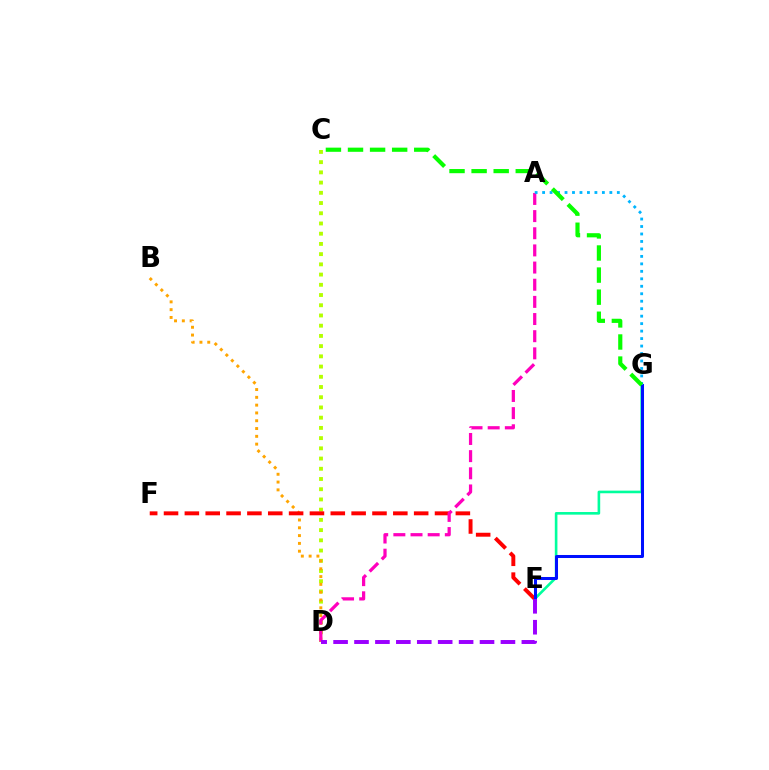{('C', 'D'): [{'color': '#b3ff00', 'line_style': 'dotted', 'thickness': 2.78}], ('E', 'G'): [{'color': '#00ff9d', 'line_style': 'solid', 'thickness': 1.89}, {'color': '#0010ff', 'line_style': 'solid', 'thickness': 2.18}], ('B', 'D'): [{'color': '#ffa500', 'line_style': 'dotted', 'thickness': 2.12}], ('E', 'F'): [{'color': '#ff0000', 'line_style': 'dashed', 'thickness': 2.83}], ('A', 'D'): [{'color': '#ff00bd', 'line_style': 'dashed', 'thickness': 2.33}], ('A', 'G'): [{'color': '#00b5ff', 'line_style': 'dotted', 'thickness': 2.03}], ('C', 'G'): [{'color': '#08ff00', 'line_style': 'dashed', 'thickness': 3.0}], ('D', 'E'): [{'color': '#9b00ff', 'line_style': 'dashed', 'thickness': 2.84}]}